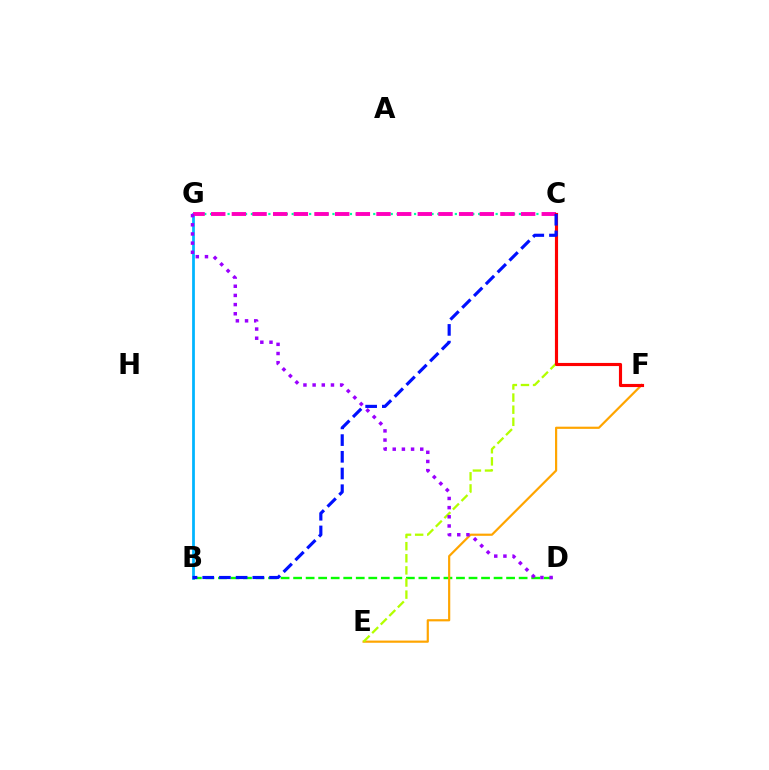{('C', 'G'): [{'color': '#00ff9d', 'line_style': 'dotted', 'thickness': 1.58}, {'color': '#ff00bd', 'line_style': 'dashed', 'thickness': 2.81}], ('B', 'G'): [{'color': '#00b5ff', 'line_style': 'solid', 'thickness': 1.99}], ('B', 'D'): [{'color': '#08ff00', 'line_style': 'dashed', 'thickness': 1.7}], ('E', 'F'): [{'color': '#ffa500', 'line_style': 'solid', 'thickness': 1.58}], ('C', 'E'): [{'color': '#b3ff00', 'line_style': 'dashed', 'thickness': 1.64}], ('D', 'G'): [{'color': '#9b00ff', 'line_style': 'dotted', 'thickness': 2.49}], ('C', 'F'): [{'color': '#ff0000', 'line_style': 'solid', 'thickness': 2.26}], ('B', 'C'): [{'color': '#0010ff', 'line_style': 'dashed', 'thickness': 2.27}]}